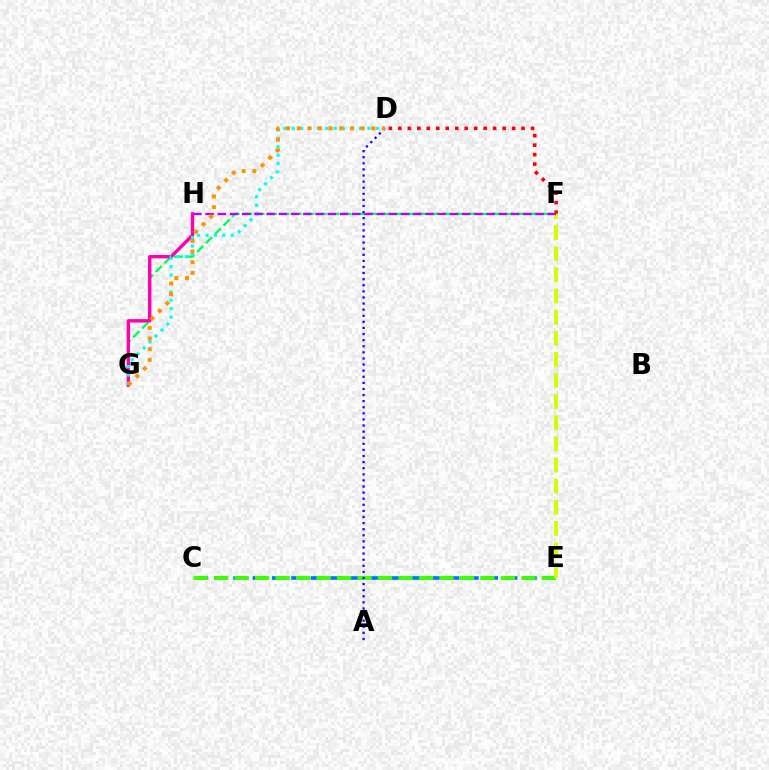{('C', 'E'): [{'color': '#0074ff', 'line_style': 'dashed', 'thickness': 2.63}, {'color': '#3dff00', 'line_style': 'dashed', 'thickness': 2.78}], ('D', 'F'): [{'color': '#ff0000', 'line_style': 'dotted', 'thickness': 2.58}], ('F', 'G'): [{'color': '#00ff5c', 'line_style': 'dashed', 'thickness': 1.69}], ('G', 'H'): [{'color': '#ff00ac', 'line_style': 'solid', 'thickness': 2.45}], ('D', 'G'): [{'color': '#00fff6', 'line_style': 'dotted', 'thickness': 2.28}, {'color': '#ff9400', 'line_style': 'dotted', 'thickness': 2.9}], ('A', 'D'): [{'color': '#2500ff', 'line_style': 'dotted', 'thickness': 1.66}], ('E', 'F'): [{'color': '#d1ff00', 'line_style': 'dashed', 'thickness': 2.87}], ('F', 'H'): [{'color': '#b900ff', 'line_style': 'dashed', 'thickness': 1.66}]}